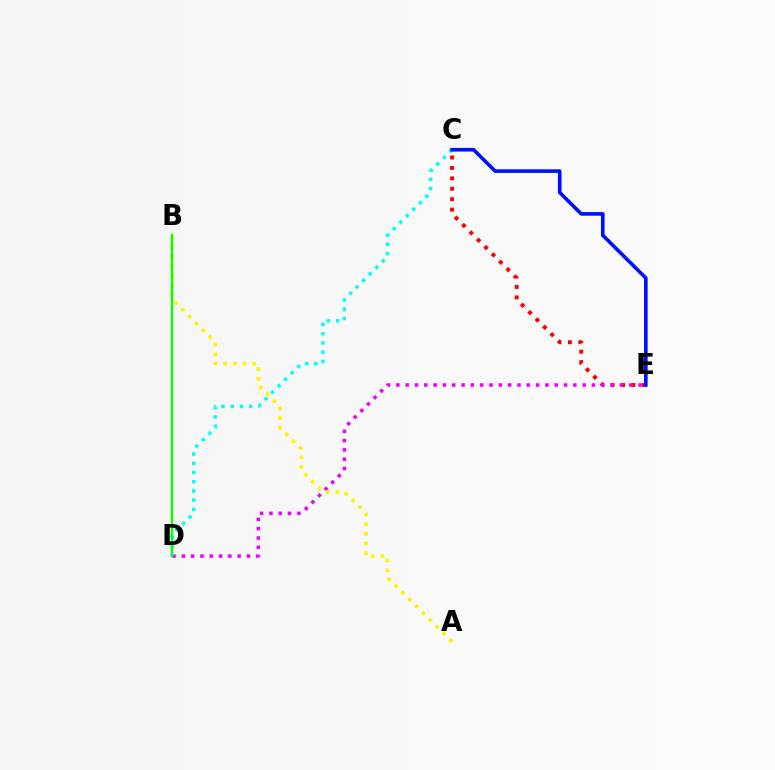{('C', 'E'): [{'color': '#ff0000', 'line_style': 'dotted', 'thickness': 2.83}, {'color': '#0010ff', 'line_style': 'solid', 'thickness': 2.61}], ('D', 'E'): [{'color': '#ee00ff', 'line_style': 'dotted', 'thickness': 2.53}], ('A', 'B'): [{'color': '#fcf500', 'line_style': 'dotted', 'thickness': 2.62}], ('C', 'D'): [{'color': '#00fff6', 'line_style': 'dotted', 'thickness': 2.5}], ('B', 'D'): [{'color': '#08ff00', 'line_style': 'solid', 'thickness': 1.69}]}